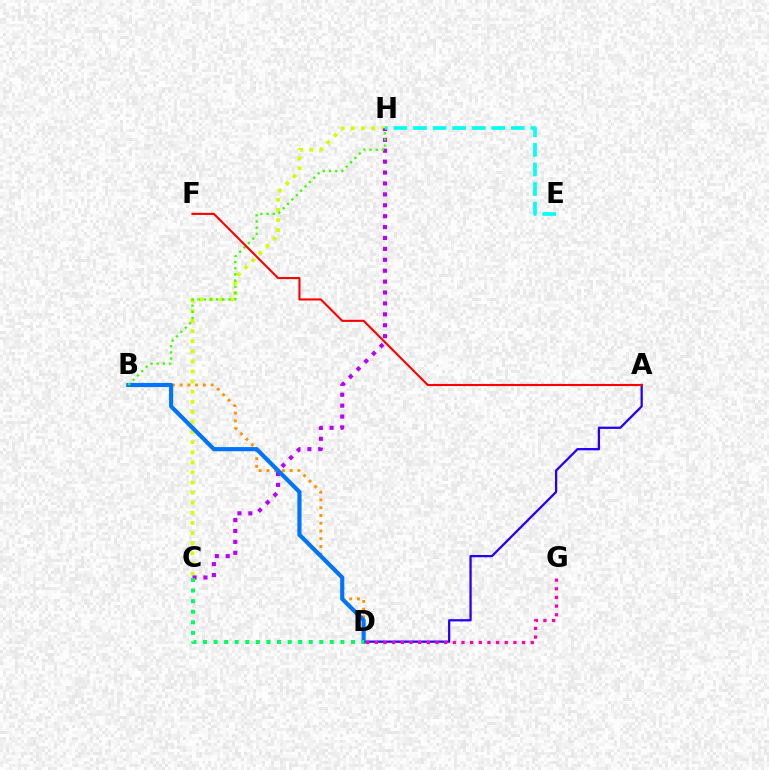{('A', 'D'): [{'color': '#2500ff', 'line_style': 'solid', 'thickness': 1.64}], ('C', 'H'): [{'color': '#d1ff00', 'line_style': 'dotted', 'thickness': 2.74}, {'color': '#b900ff', 'line_style': 'dotted', 'thickness': 2.96}], ('D', 'G'): [{'color': '#ff00ac', 'line_style': 'dotted', 'thickness': 2.35}], ('B', 'D'): [{'color': '#ff9400', 'line_style': 'dotted', 'thickness': 2.11}, {'color': '#0074ff', 'line_style': 'solid', 'thickness': 2.99}], ('E', 'H'): [{'color': '#00fff6', 'line_style': 'dashed', 'thickness': 2.66}], ('C', 'D'): [{'color': '#00ff5c', 'line_style': 'dotted', 'thickness': 2.87}], ('B', 'H'): [{'color': '#3dff00', 'line_style': 'dotted', 'thickness': 1.68}], ('A', 'F'): [{'color': '#ff0000', 'line_style': 'solid', 'thickness': 1.51}]}